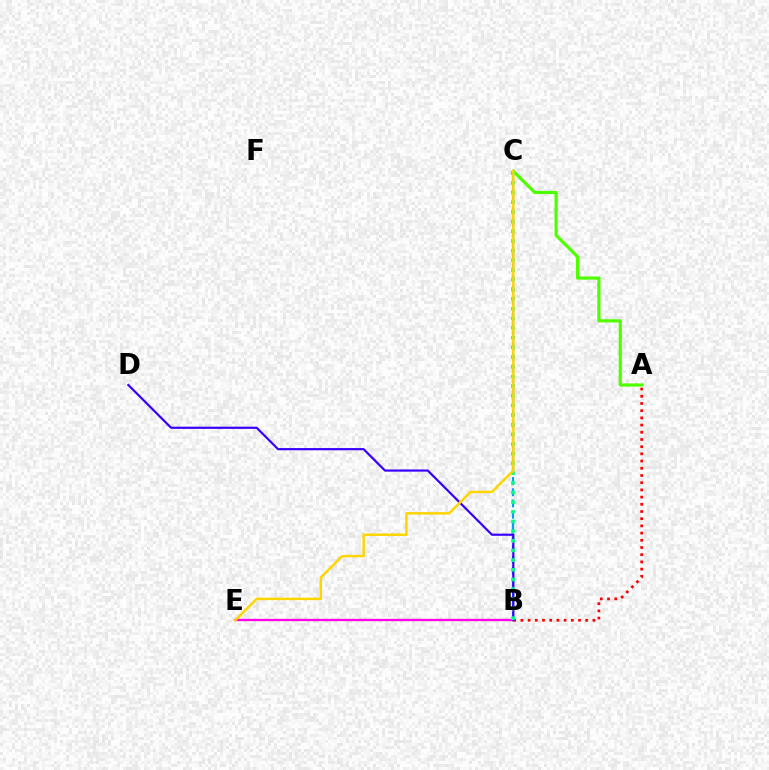{('B', 'E'): [{'color': '#ff00ed', 'line_style': 'solid', 'thickness': 1.68}], ('A', 'C'): [{'color': '#4fff00', 'line_style': 'solid', 'thickness': 2.3}], ('A', 'B'): [{'color': '#ff0000', 'line_style': 'dotted', 'thickness': 1.96}], ('B', 'C'): [{'color': '#009eff', 'line_style': 'dashed', 'thickness': 1.53}, {'color': '#00ff86', 'line_style': 'dotted', 'thickness': 2.63}], ('B', 'D'): [{'color': '#3700ff', 'line_style': 'solid', 'thickness': 1.58}], ('C', 'E'): [{'color': '#ffd500', 'line_style': 'solid', 'thickness': 1.78}]}